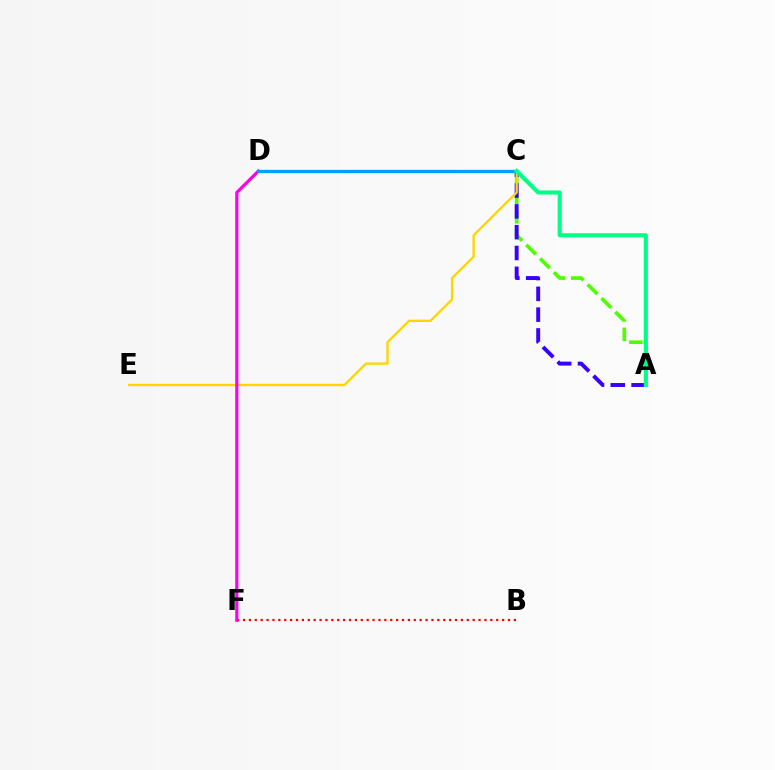{('A', 'C'): [{'color': '#4fff00', 'line_style': 'dashed', 'thickness': 2.64}, {'color': '#3700ff', 'line_style': 'dashed', 'thickness': 2.83}, {'color': '#00ff86', 'line_style': 'solid', 'thickness': 2.96}], ('C', 'E'): [{'color': '#ffd500', 'line_style': 'solid', 'thickness': 1.68}], ('B', 'F'): [{'color': '#ff0000', 'line_style': 'dotted', 'thickness': 1.6}], ('D', 'F'): [{'color': '#ff00ed', 'line_style': 'solid', 'thickness': 2.29}], ('C', 'D'): [{'color': '#009eff', 'line_style': 'solid', 'thickness': 2.37}]}